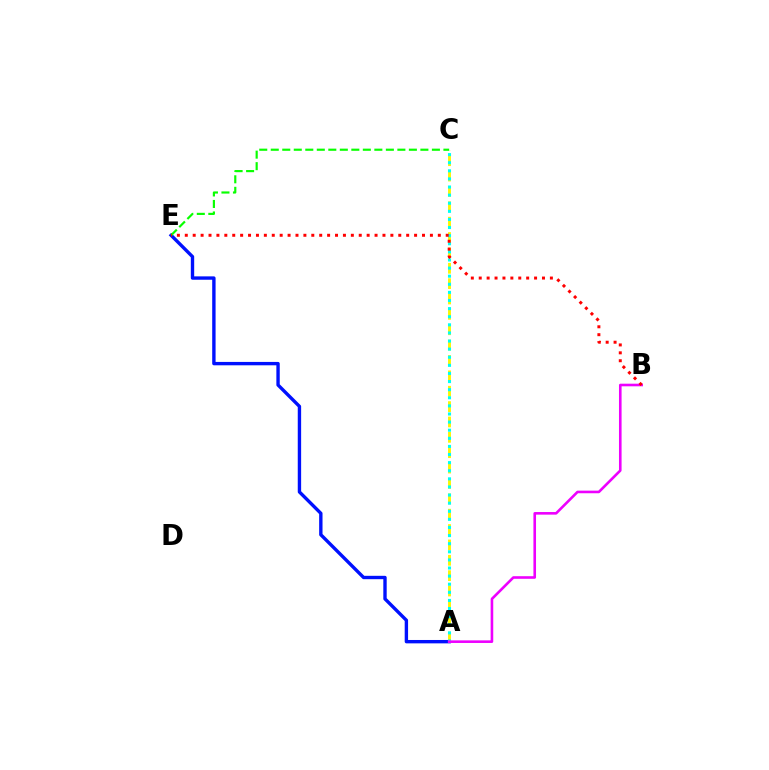{('A', 'C'): [{'color': '#fcf500', 'line_style': 'dashed', 'thickness': 2.09}, {'color': '#00fff6', 'line_style': 'dotted', 'thickness': 2.2}], ('A', 'E'): [{'color': '#0010ff', 'line_style': 'solid', 'thickness': 2.43}], ('C', 'E'): [{'color': '#08ff00', 'line_style': 'dashed', 'thickness': 1.56}], ('A', 'B'): [{'color': '#ee00ff', 'line_style': 'solid', 'thickness': 1.88}], ('B', 'E'): [{'color': '#ff0000', 'line_style': 'dotted', 'thickness': 2.15}]}